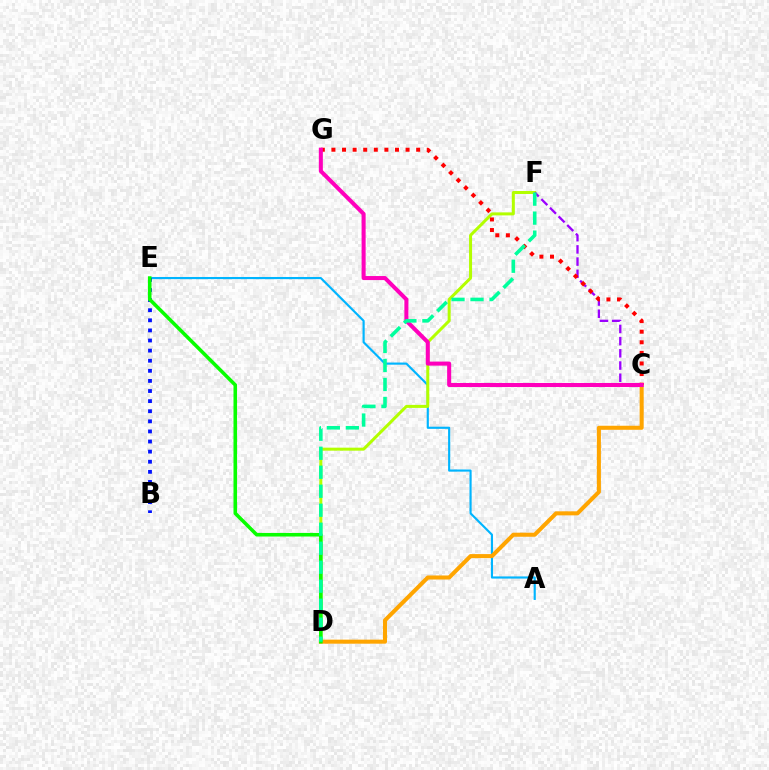{('A', 'E'): [{'color': '#00b5ff', 'line_style': 'solid', 'thickness': 1.55}], ('B', 'E'): [{'color': '#0010ff', 'line_style': 'dotted', 'thickness': 2.74}], ('D', 'F'): [{'color': '#b3ff00', 'line_style': 'solid', 'thickness': 2.17}, {'color': '#00ff9d', 'line_style': 'dashed', 'thickness': 2.58}], ('C', 'F'): [{'color': '#9b00ff', 'line_style': 'dashed', 'thickness': 1.66}], ('C', 'D'): [{'color': '#ffa500', 'line_style': 'solid', 'thickness': 2.91}], ('C', 'G'): [{'color': '#ff0000', 'line_style': 'dotted', 'thickness': 2.88}, {'color': '#ff00bd', 'line_style': 'solid', 'thickness': 2.9}], ('D', 'E'): [{'color': '#08ff00', 'line_style': 'solid', 'thickness': 2.58}]}